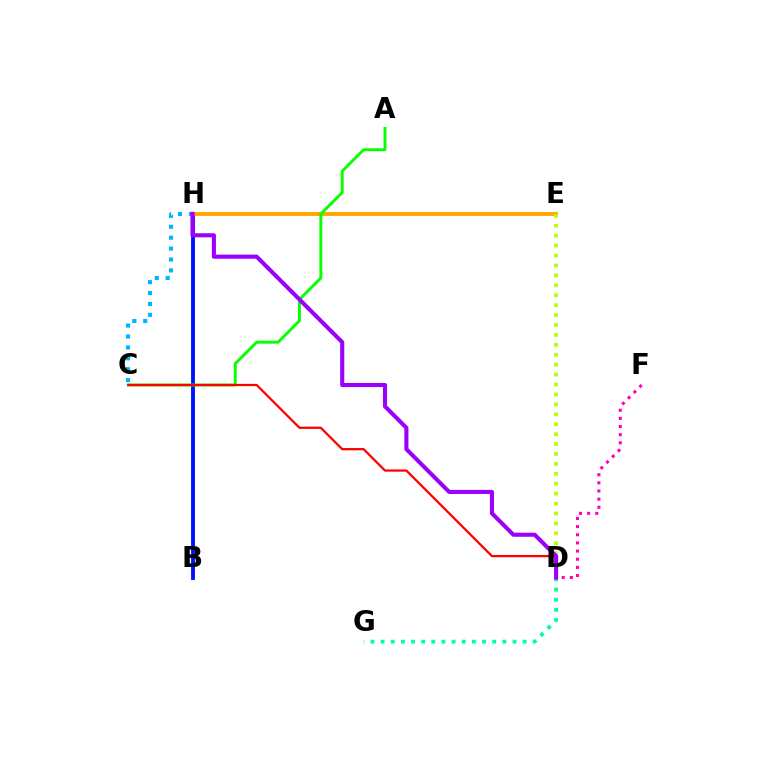{('B', 'H'): [{'color': '#0010ff', 'line_style': 'solid', 'thickness': 2.78}], ('D', 'F'): [{'color': '#ff00bd', 'line_style': 'dotted', 'thickness': 2.21}], ('C', 'H'): [{'color': '#00b5ff', 'line_style': 'dotted', 'thickness': 2.96}], ('D', 'G'): [{'color': '#00ff9d', 'line_style': 'dotted', 'thickness': 2.76}], ('E', 'H'): [{'color': '#ffa500', 'line_style': 'solid', 'thickness': 2.8}], ('A', 'C'): [{'color': '#08ff00', 'line_style': 'solid', 'thickness': 2.09}], ('D', 'E'): [{'color': '#b3ff00', 'line_style': 'dotted', 'thickness': 2.7}], ('C', 'D'): [{'color': '#ff0000', 'line_style': 'solid', 'thickness': 1.62}], ('D', 'H'): [{'color': '#9b00ff', 'line_style': 'solid', 'thickness': 2.95}]}